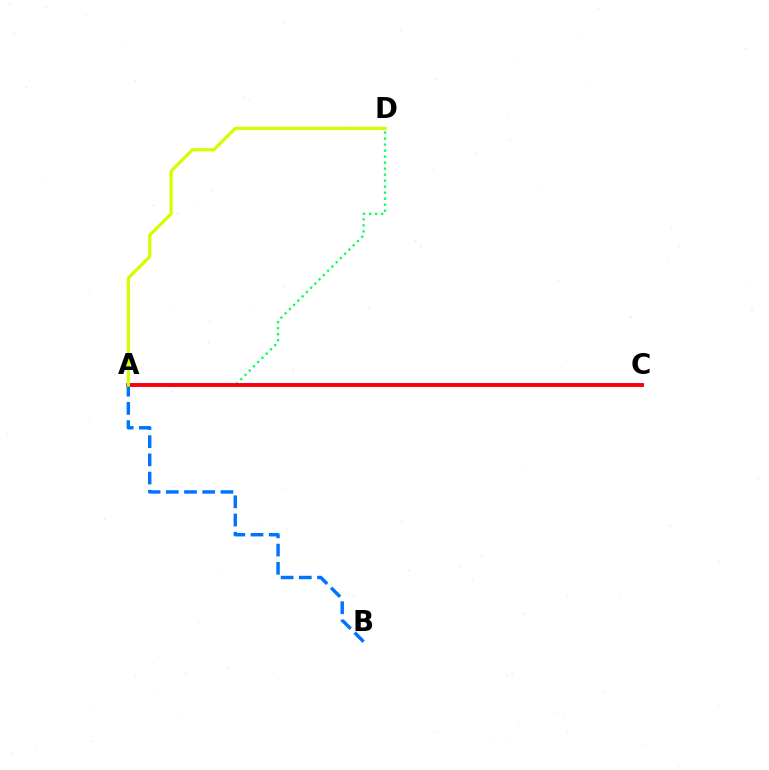{('A', 'D'): [{'color': '#00ff5c', 'line_style': 'dotted', 'thickness': 1.63}, {'color': '#d1ff00', 'line_style': 'solid', 'thickness': 2.32}], ('A', 'C'): [{'color': '#b900ff', 'line_style': 'solid', 'thickness': 2.62}, {'color': '#ff0000', 'line_style': 'solid', 'thickness': 2.61}], ('A', 'B'): [{'color': '#0074ff', 'line_style': 'dashed', 'thickness': 2.47}]}